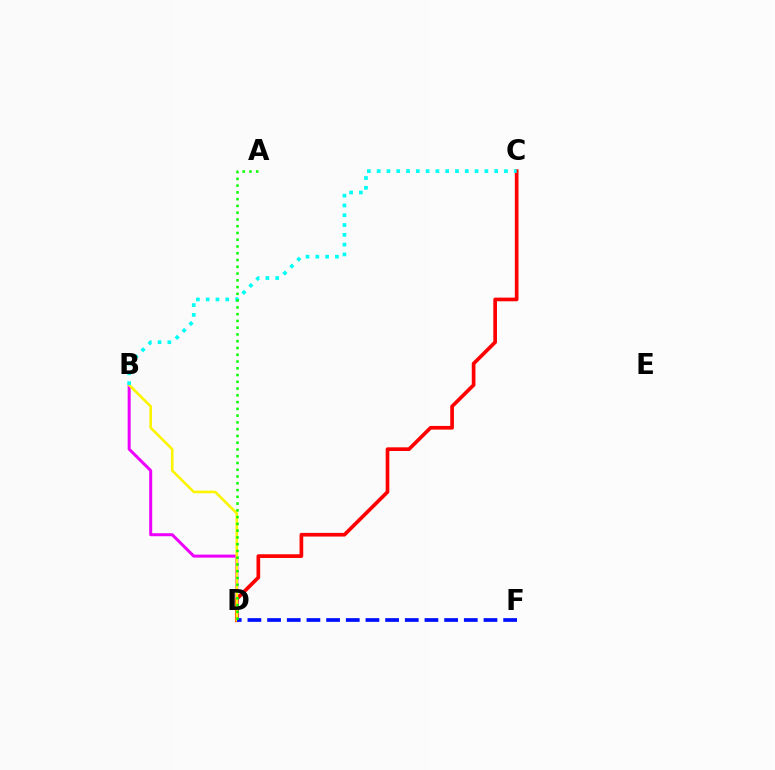{('B', 'D'): [{'color': '#ee00ff', 'line_style': 'solid', 'thickness': 2.16}, {'color': '#fcf500', 'line_style': 'solid', 'thickness': 1.88}], ('C', 'D'): [{'color': '#ff0000', 'line_style': 'solid', 'thickness': 2.65}], ('D', 'F'): [{'color': '#0010ff', 'line_style': 'dashed', 'thickness': 2.67}], ('B', 'C'): [{'color': '#00fff6', 'line_style': 'dotted', 'thickness': 2.66}], ('A', 'D'): [{'color': '#08ff00', 'line_style': 'dotted', 'thickness': 1.84}]}